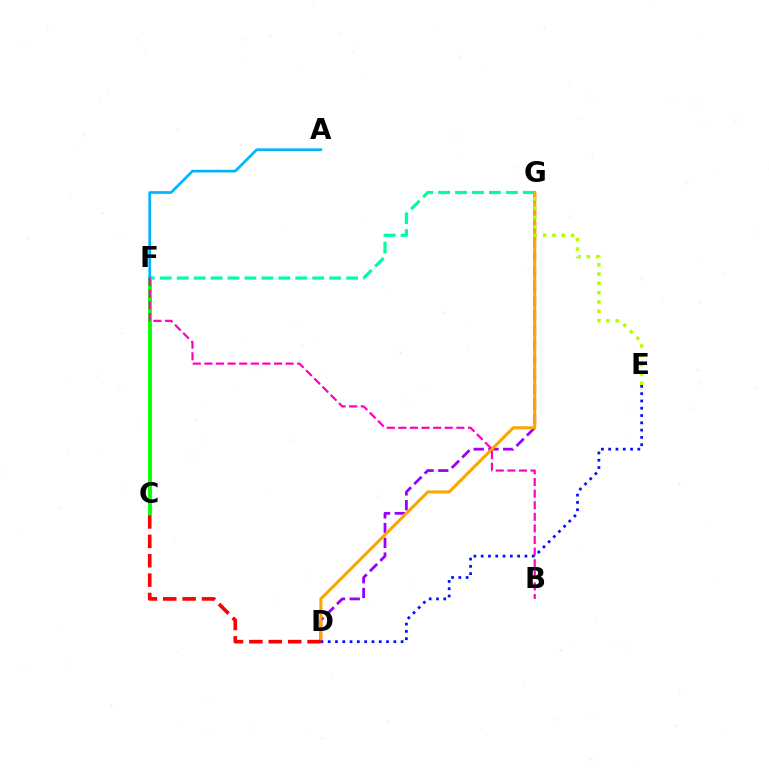{('D', 'G'): [{'color': '#9b00ff', 'line_style': 'dashed', 'thickness': 2.0}, {'color': '#ffa500', 'line_style': 'solid', 'thickness': 2.2}], ('C', 'F'): [{'color': '#08ff00', 'line_style': 'solid', 'thickness': 2.77}], ('F', 'G'): [{'color': '#00ff9d', 'line_style': 'dashed', 'thickness': 2.3}], ('A', 'F'): [{'color': '#00b5ff', 'line_style': 'solid', 'thickness': 1.93}], ('B', 'F'): [{'color': '#ff00bd', 'line_style': 'dashed', 'thickness': 1.58}], ('E', 'G'): [{'color': '#b3ff00', 'line_style': 'dotted', 'thickness': 2.53}], ('C', 'D'): [{'color': '#ff0000', 'line_style': 'dashed', 'thickness': 2.63}], ('D', 'E'): [{'color': '#0010ff', 'line_style': 'dotted', 'thickness': 1.98}]}